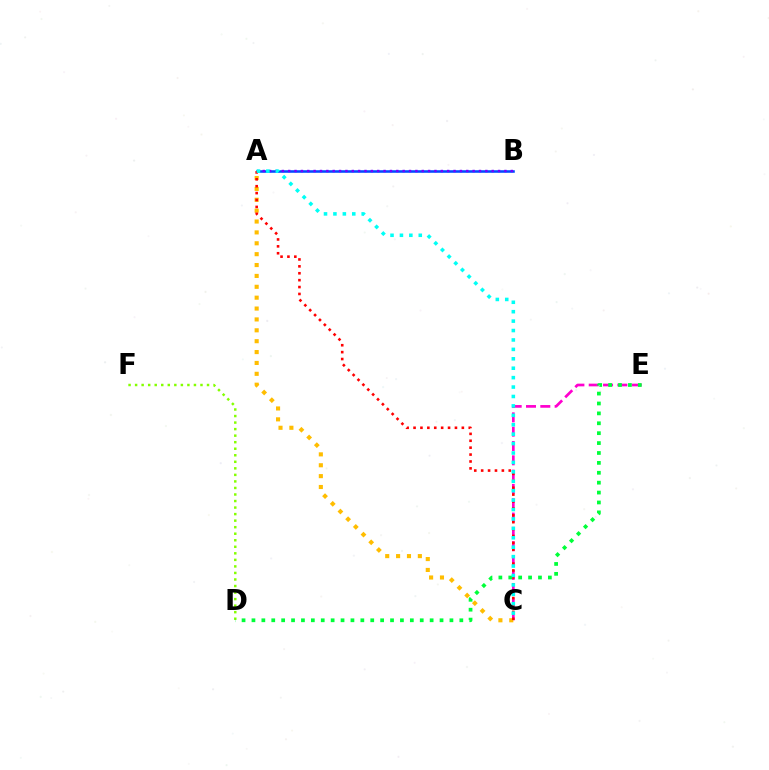{('C', 'E'): [{'color': '#ff00cf', 'line_style': 'dashed', 'thickness': 1.94}], ('A', 'C'): [{'color': '#ffbd00', 'line_style': 'dotted', 'thickness': 2.96}, {'color': '#ff0000', 'line_style': 'dotted', 'thickness': 1.87}, {'color': '#00fff6', 'line_style': 'dotted', 'thickness': 2.56}], ('A', 'B'): [{'color': '#004bff', 'line_style': 'solid', 'thickness': 1.85}, {'color': '#7200ff', 'line_style': 'dotted', 'thickness': 1.73}], ('D', 'F'): [{'color': '#84ff00', 'line_style': 'dotted', 'thickness': 1.78}], ('D', 'E'): [{'color': '#00ff39', 'line_style': 'dotted', 'thickness': 2.69}]}